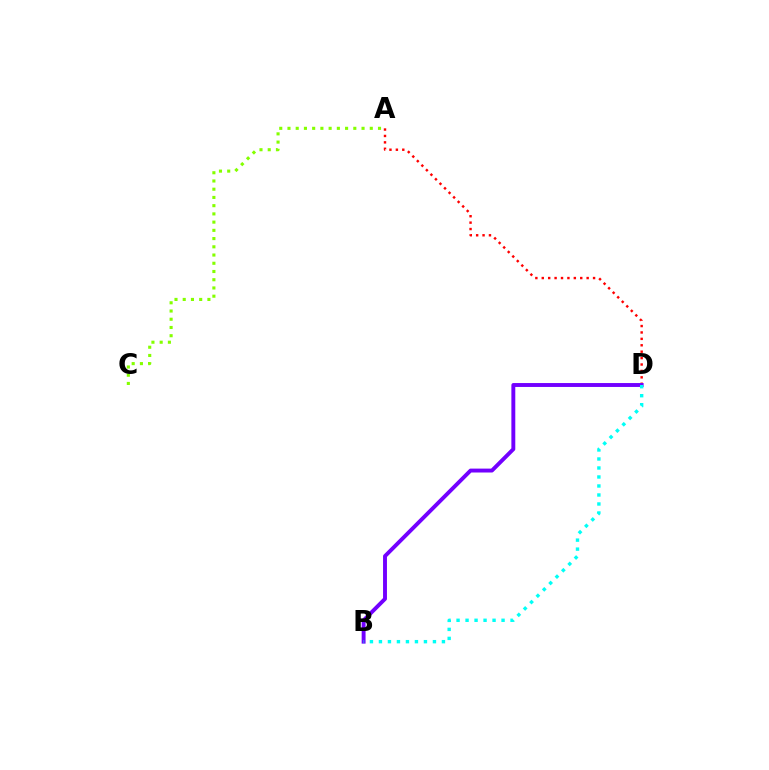{('A', 'D'): [{'color': '#ff0000', 'line_style': 'dotted', 'thickness': 1.74}], ('B', 'D'): [{'color': '#7200ff', 'line_style': 'solid', 'thickness': 2.81}, {'color': '#00fff6', 'line_style': 'dotted', 'thickness': 2.45}], ('A', 'C'): [{'color': '#84ff00', 'line_style': 'dotted', 'thickness': 2.24}]}